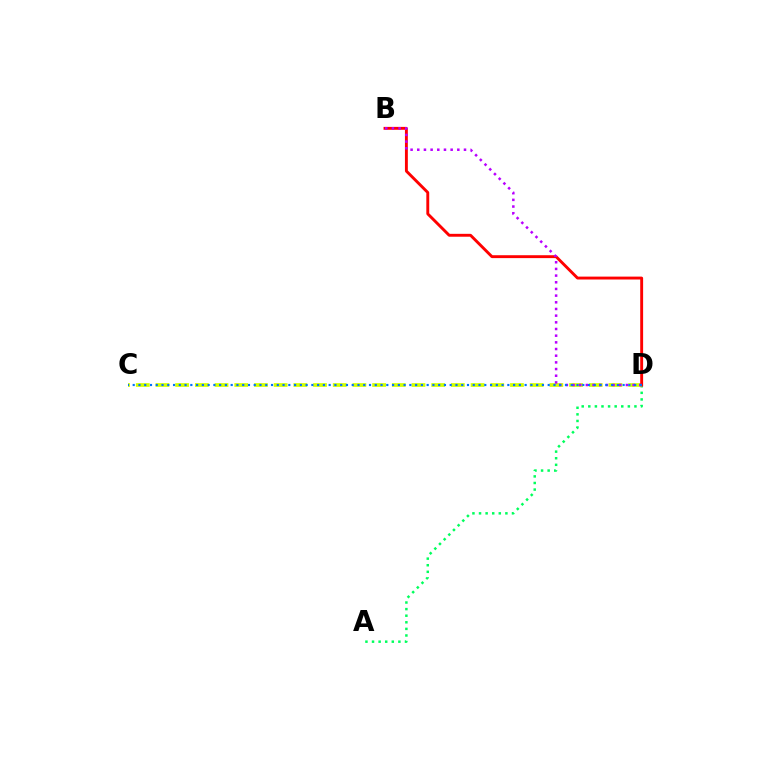{('A', 'D'): [{'color': '#00ff5c', 'line_style': 'dotted', 'thickness': 1.79}], ('C', 'D'): [{'color': '#d1ff00', 'line_style': 'dashed', 'thickness': 2.68}, {'color': '#0074ff', 'line_style': 'dotted', 'thickness': 1.57}], ('B', 'D'): [{'color': '#ff0000', 'line_style': 'solid', 'thickness': 2.08}, {'color': '#b900ff', 'line_style': 'dotted', 'thickness': 1.81}]}